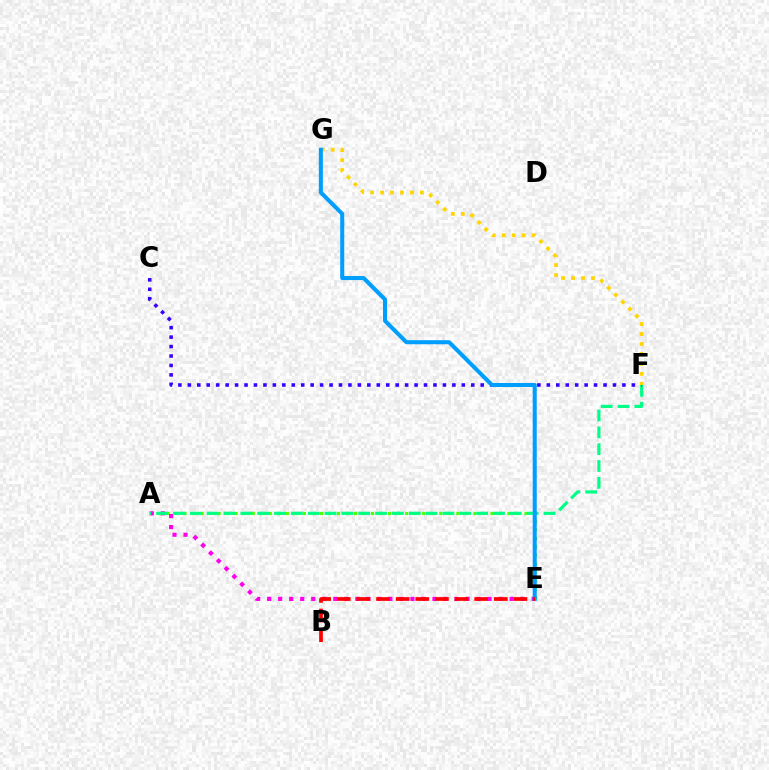{('A', 'E'): [{'color': '#4fff00', 'line_style': 'dotted', 'thickness': 2.32}, {'color': '#ff00ed', 'line_style': 'dotted', 'thickness': 2.99}], ('A', 'F'): [{'color': '#00ff86', 'line_style': 'dashed', 'thickness': 2.29}], ('C', 'F'): [{'color': '#3700ff', 'line_style': 'dotted', 'thickness': 2.57}], ('F', 'G'): [{'color': '#ffd500', 'line_style': 'dotted', 'thickness': 2.7}], ('E', 'G'): [{'color': '#009eff', 'line_style': 'solid', 'thickness': 2.91}], ('B', 'E'): [{'color': '#ff0000', 'line_style': 'dashed', 'thickness': 2.67}]}